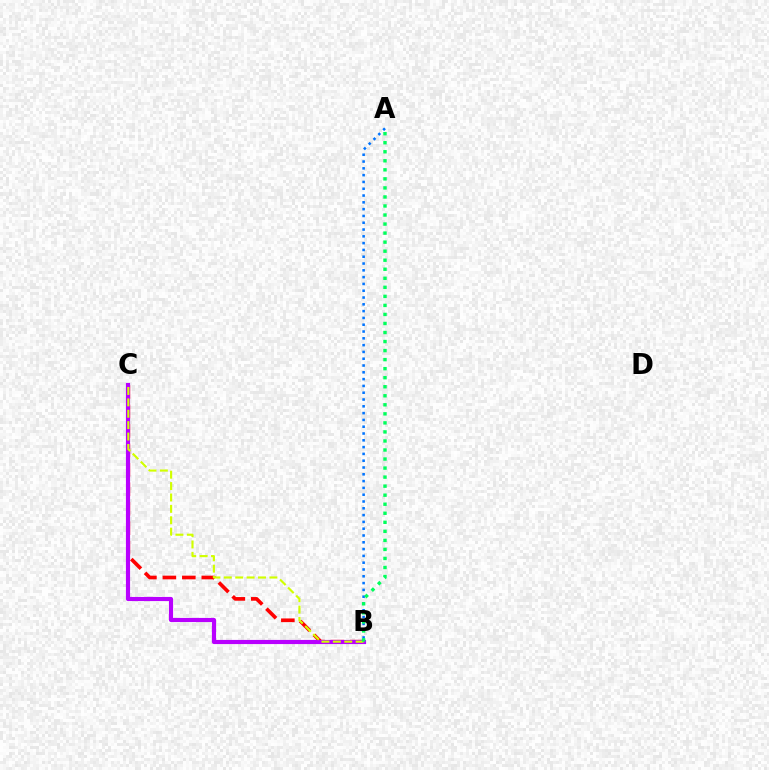{('B', 'C'): [{'color': '#ff0000', 'line_style': 'dashed', 'thickness': 2.64}, {'color': '#b900ff', 'line_style': 'solid', 'thickness': 2.99}, {'color': '#d1ff00', 'line_style': 'dashed', 'thickness': 1.55}], ('A', 'B'): [{'color': '#0074ff', 'line_style': 'dotted', 'thickness': 1.85}, {'color': '#00ff5c', 'line_style': 'dotted', 'thickness': 2.46}]}